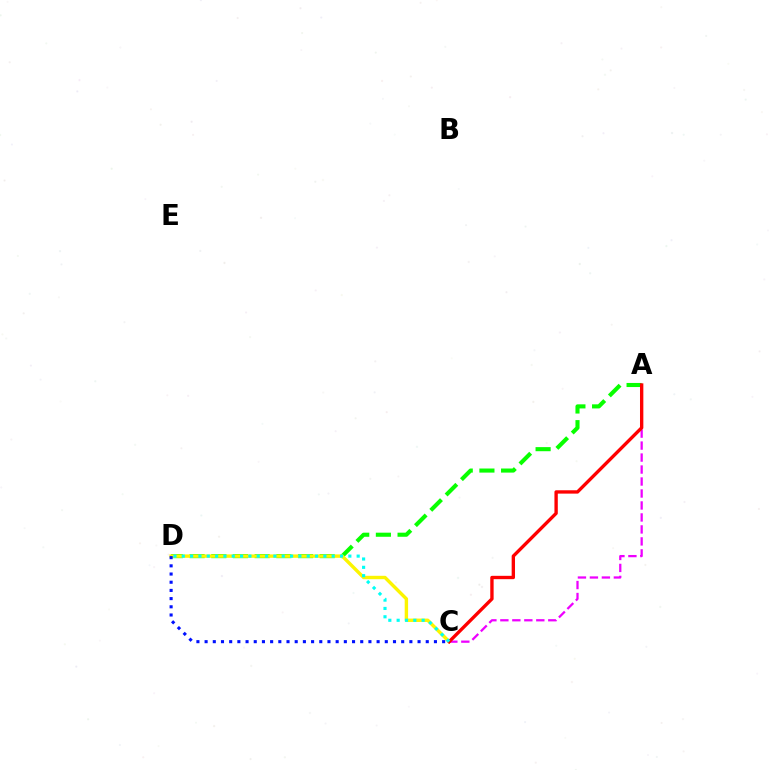{('A', 'D'): [{'color': '#08ff00', 'line_style': 'dashed', 'thickness': 2.95}], ('C', 'D'): [{'color': '#fcf500', 'line_style': 'solid', 'thickness': 2.45}, {'color': '#0010ff', 'line_style': 'dotted', 'thickness': 2.23}, {'color': '#00fff6', 'line_style': 'dotted', 'thickness': 2.26}], ('A', 'C'): [{'color': '#ee00ff', 'line_style': 'dashed', 'thickness': 1.63}, {'color': '#ff0000', 'line_style': 'solid', 'thickness': 2.41}]}